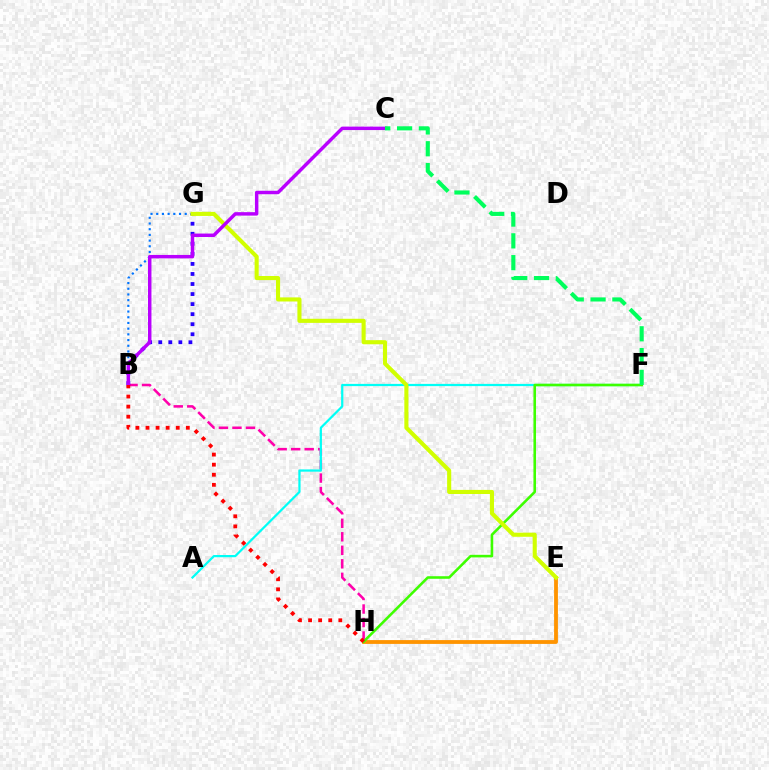{('B', 'G'): [{'color': '#0074ff', 'line_style': 'dotted', 'thickness': 1.55}, {'color': '#2500ff', 'line_style': 'dotted', 'thickness': 2.73}], ('E', 'H'): [{'color': '#ff9400', 'line_style': 'solid', 'thickness': 2.74}], ('B', 'H'): [{'color': '#ff00ac', 'line_style': 'dashed', 'thickness': 1.84}, {'color': '#ff0000', 'line_style': 'dotted', 'thickness': 2.74}], ('A', 'F'): [{'color': '#00fff6', 'line_style': 'solid', 'thickness': 1.6}], ('F', 'H'): [{'color': '#3dff00', 'line_style': 'solid', 'thickness': 1.86}], ('E', 'G'): [{'color': '#d1ff00', 'line_style': 'solid', 'thickness': 2.95}], ('B', 'C'): [{'color': '#b900ff', 'line_style': 'solid', 'thickness': 2.48}], ('C', 'F'): [{'color': '#00ff5c', 'line_style': 'dashed', 'thickness': 2.96}]}